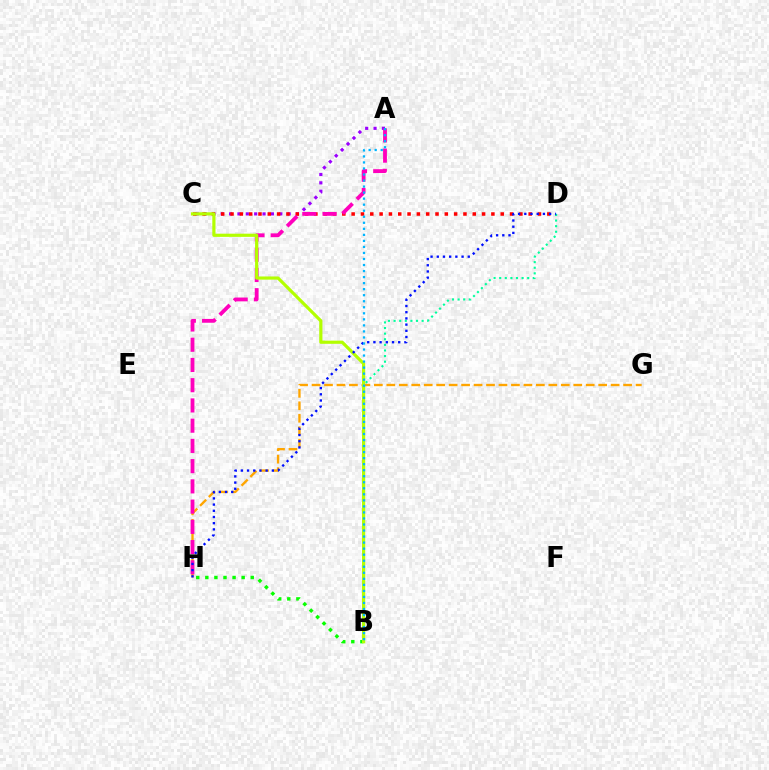{('B', 'H'): [{'color': '#08ff00', 'line_style': 'dotted', 'thickness': 2.47}], ('B', 'D'): [{'color': '#00ff9d', 'line_style': 'dotted', 'thickness': 1.52}], ('A', 'C'): [{'color': '#9b00ff', 'line_style': 'dotted', 'thickness': 2.27}], ('G', 'H'): [{'color': '#ffa500', 'line_style': 'dashed', 'thickness': 1.69}], ('C', 'D'): [{'color': '#ff0000', 'line_style': 'dotted', 'thickness': 2.53}], ('A', 'H'): [{'color': '#ff00bd', 'line_style': 'dashed', 'thickness': 2.75}], ('B', 'C'): [{'color': '#b3ff00', 'line_style': 'solid', 'thickness': 2.29}], ('D', 'H'): [{'color': '#0010ff', 'line_style': 'dotted', 'thickness': 1.68}], ('A', 'B'): [{'color': '#00b5ff', 'line_style': 'dotted', 'thickness': 1.64}]}